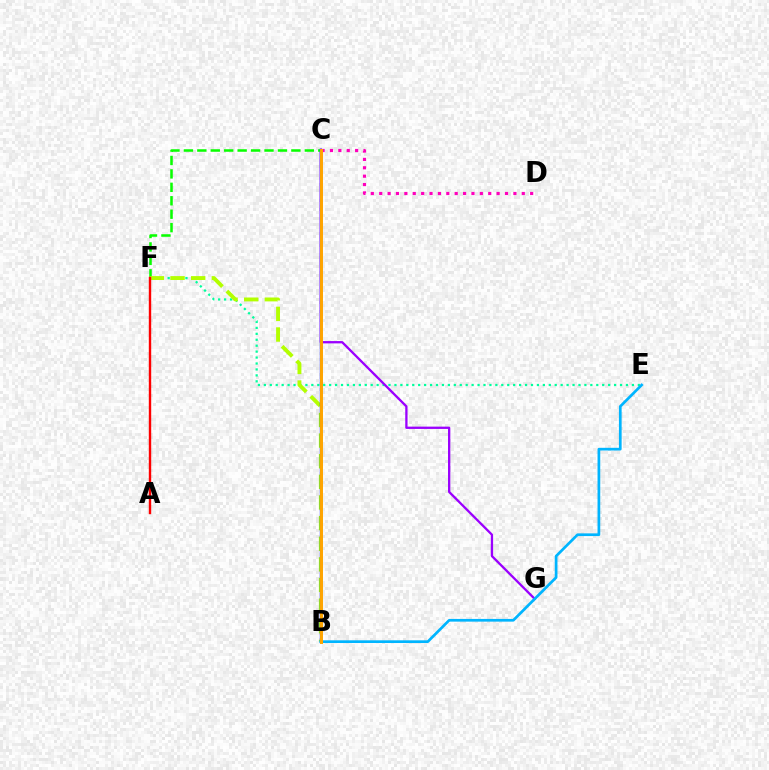{('E', 'F'): [{'color': '#00ff9d', 'line_style': 'dotted', 'thickness': 1.61}], ('C', 'G'): [{'color': '#9b00ff', 'line_style': 'solid', 'thickness': 1.66}], ('C', 'F'): [{'color': '#08ff00', 'line_style': 'dashed', 'thickness': 1.83}], ('B', 'F'): [{'color': '#b3ff00', 'line_style': 'dashed', 'thickness': 2.8}], ('B', 'C'): [{'color': '#0010ff', 'line_style': 'solid', 'thickness': 1.68}, {'color': '#ffa500', 'line_style': 'solid', 'thickness': 2.14}], ('C', 'D'): [{'color': '#ff00bd', 'line_style': 'dotted', 'thickness': 2.28}], ('A', 'F'): [{'color': '#ff0000', 'line_style': 'solid', 'thickness': 1.73}], ('B', 'E'): [{'color': '#00b5ff', 'line_style': 'solid', 'thickness': 1.95}]}